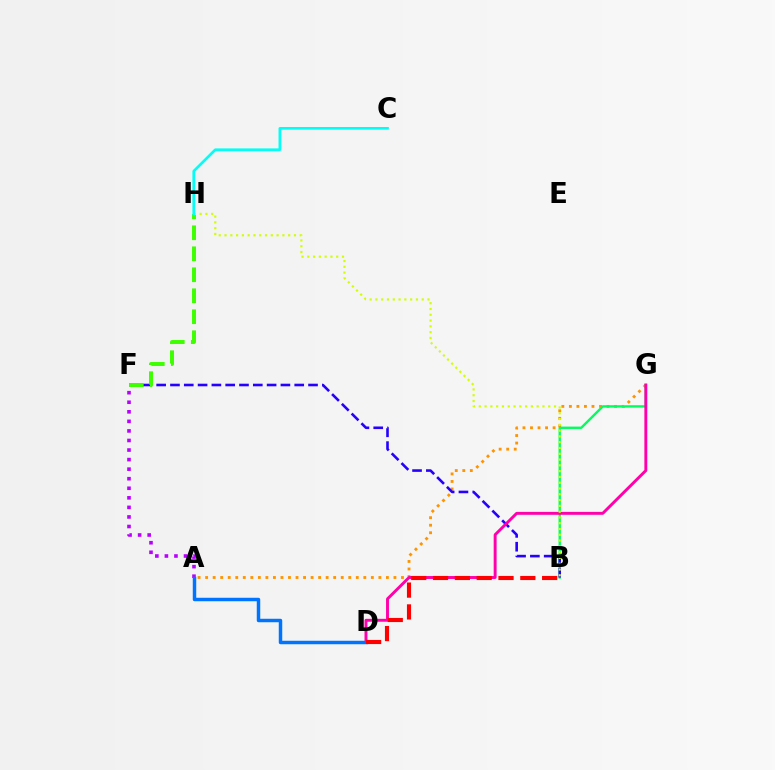{('A', 'G'): [{'color': '#ff9400', 'line_style': 'dotted', 'thickness': 2.05}], ('B', 'G'): [{'color': '#00ff5c', 'line_style': 'solid', 'thickness': 1.71}], ('B', 'F'): [{'color': '#2500ff', 'line_style': 'dashed', 'thickness': 1.88}], ('F', 'H'): [{'color': '#3dff00', 'line_style': 'dashed', 'thickness': 2.85}], ('A', 'F'): [{'color': '#b900ff', 'line_style': 'dotted', 'thickness': 2.6}], ('D', 'G'): [{'color': '#ff00ac', 'line_style': 'solid', 'thickness': 2.1}], ('A', 'D'): [{'color': '#0074ff', 'line_style': 'solid', 'thickness': 2.5}], ('B', 'D'): [{'color': '#ff0000', 'line_style': 'dashed', 'thickness': 2.96}], ('B', 'H'): [{'color': '#d1ff00', 'line_style': 'dotted', 'thickness': 1.57}], ('C', 'H'): [{'color': '#00fff6', 'line_style': 'solid', 'thickness': 1.91}]}